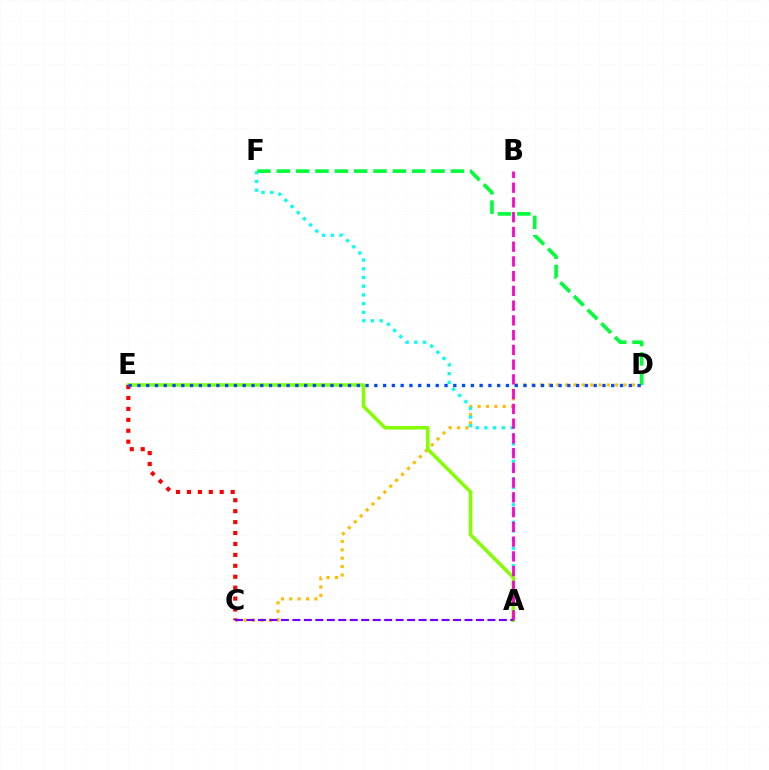{('C', 'D'): [{'color': '#ffbd00', 'line_style': 'dotted', 'thickness': 2.27}], ('A', 'F'): [{'color': '#00fff6', 'line_style': 'dotted', 'thickness': 2.36}], ('A', 'E'): [{'color': '#84ff00', 'line_style': 'solid', 'thickness': 2.52}], ('D', 'F'): [{'color': '#00ff39', 'line_style': 'dashed', 'thickness': 2.63}], ('C', 'E'): [{'color': '#ff0000', 'line_style': 'dotted', 'thickness': 2.97}], ('D', 'E'): [{'color': '#004bff', 'line_style': 'dotted', 'thickness': 2.38}], ('A', 'B'): [{'color': '#ff00cf', 'line_style': 'dashed', 'thickness': 2.0}], ('A', 'C'): [{'color': '#7200ff', 'line_style': 'dashed', 'thickness': 1.56}]}